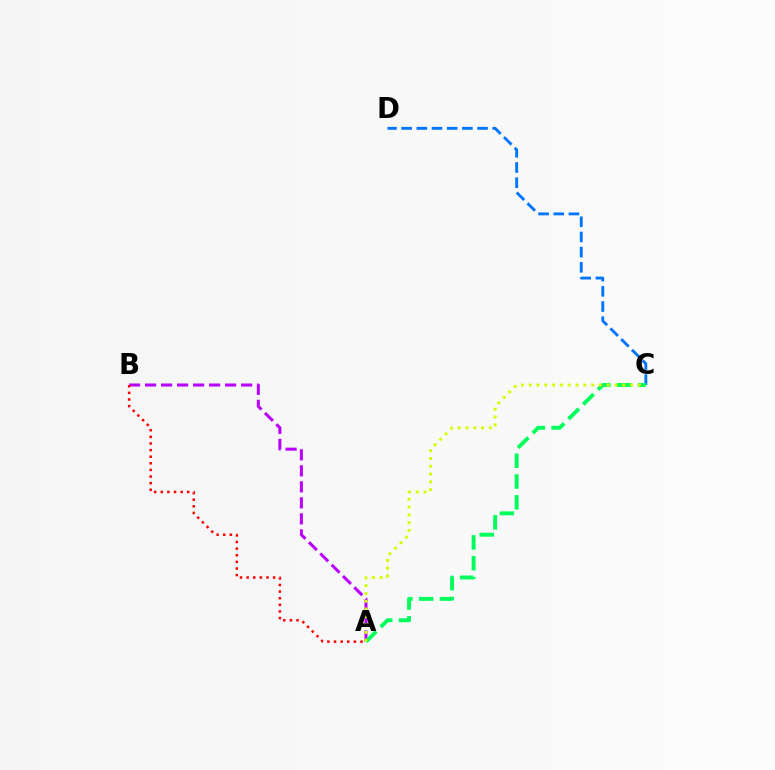{('A', 'B'): [{'color': '#b900ff', 'line_style': 'dashed', 'thickness': 2.17}, {'color': '#ff0000', 'line_style': 'dotted', 'thickness': 1.8}], ('C', 'D'): [{'color': '#0074ff', 'line_style': 'dashed', 'thickness': 2.06}], ('A', 'C'): [{'color': '#00ff5c', 'line_style': 'dashed', 'thickness': 2.82}, {'color': '#d1ff00', 'line_style': 'dotted', 'thickness': 2.12}]}